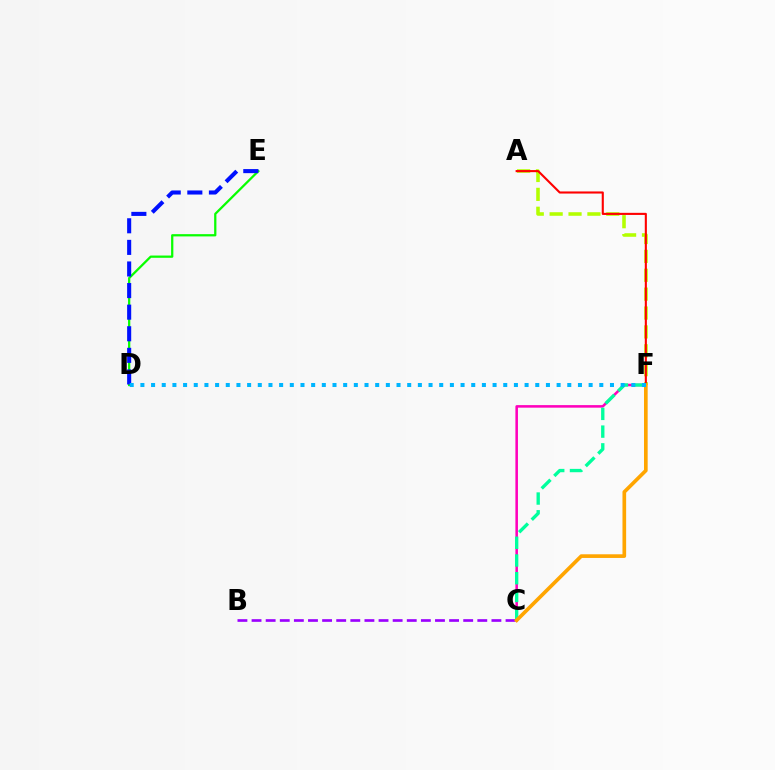{('D', 'E'): [{'color': '#08ff00', 'line_style': 'solid', 'thickness': 1.63}, {'color': '#0010ff', 'line_style': 'dashed', 'thickness': 2.93}], ('C', 'F'): [{'color': '#ff00bd', 'line_style': 'solid', 'thickness': 1.84}, {'color': '#00ff9d', 'line_style': 'dashed', 'thickness': 2.41}, {'color': '#ffa500', 'line_style': 'solid', 'thickness': 2.64}], ('A', 'F'): [{'color': '#b3ff00', 'line_style': 'dashed', 'thickness': 2.57}, {'color': '#ff0000', 'line_style': 'solid', 'thickness': 1.52}], ('B', 'C'): [{'color': '#9b00ff', 'line_style': 'dashed', 'thickness': 1.92}], ('D', 'F'): [{'color': '#00b5ff', 'line_style': 'dotted', 'thickness': 2.9}]}